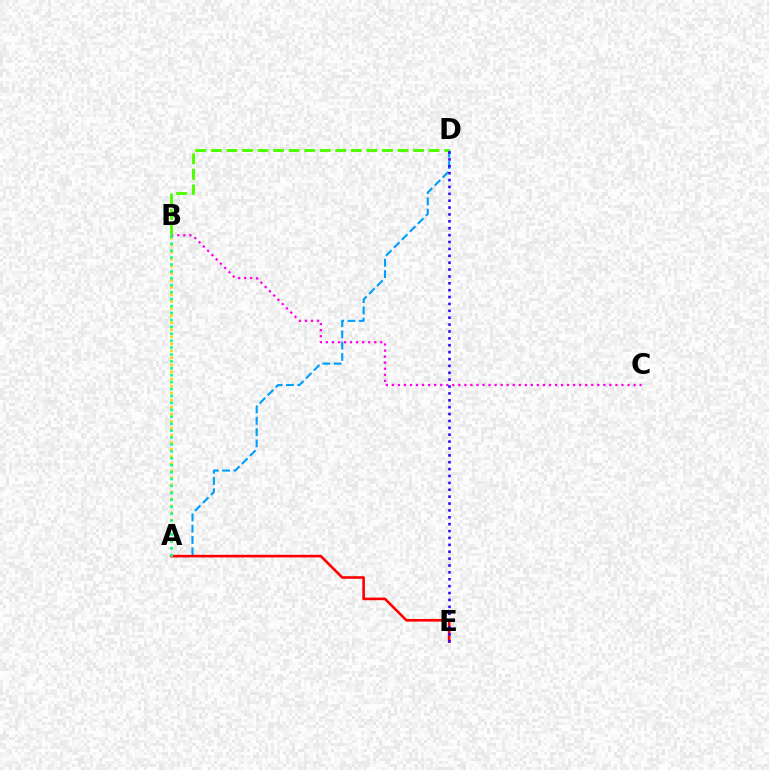{('A', 'D'): [{'color': '#009eff', 'line_style': 'dashed', 'thickness': 1.54}], ('A', 'E'): [{'color': '#ff0000', 'line_style': 'solid', 'thickness': 1.87}], ('B', 'C'): [{'color': '#ff00ed', 'line_style': 'dotted', 'thickness': 1.64}], ('A', 'B'): [{'color': '#ffd500', 'line_style': 'dotted', 'thickness': 1.91}, {'color': '#00ff86', 'line_style': 'dotted', 'thickness': 1.88}], ('B', 'D'): [{'color': '#4fff00', 'line_style': 'dashed', 'thickness': 2.11}], ('D', 'E'): [{'color': '#3700ff', 'line_style': 'dotted', 'thickness': 1.87}]}